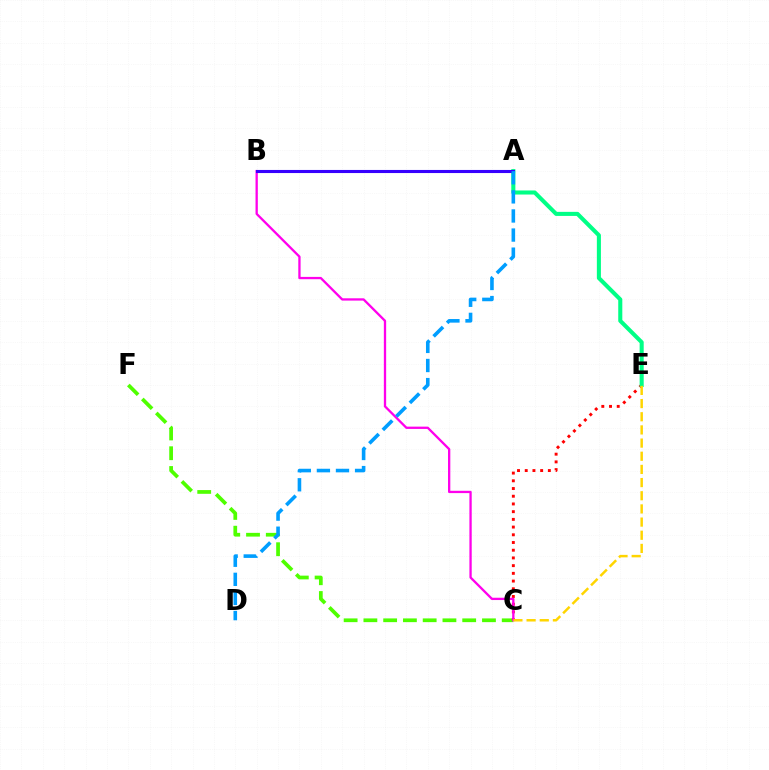{('C', 'F'): [{'color': '#4fff00', 'line_style': 'dashed', 'thickness': 2.68}], ('C', 'E'): [{'color': '#ff0000', 'line_style': 'dotted', 'thickness': 2.1}, {'color': '#ffd500', 'line_style': 'dashed', 'thickness': 1.79}], ('B', 'C'): [{'color': '#ff00ed', 'line_style': 'solid', 'thickness': 1.66}], ('A', 'E'): [{'color': '#00ff86', 'line_style': 'solid', 'thickness': 2.93}], ('A', 'B'): [{'color': '#3700ff', 'line_style': 'solid', 'thickness': 2.23}], ('A', 'D'): [{'color': '#009eff', 'line_style': 'dashed', 'thickness': 2.59}]}